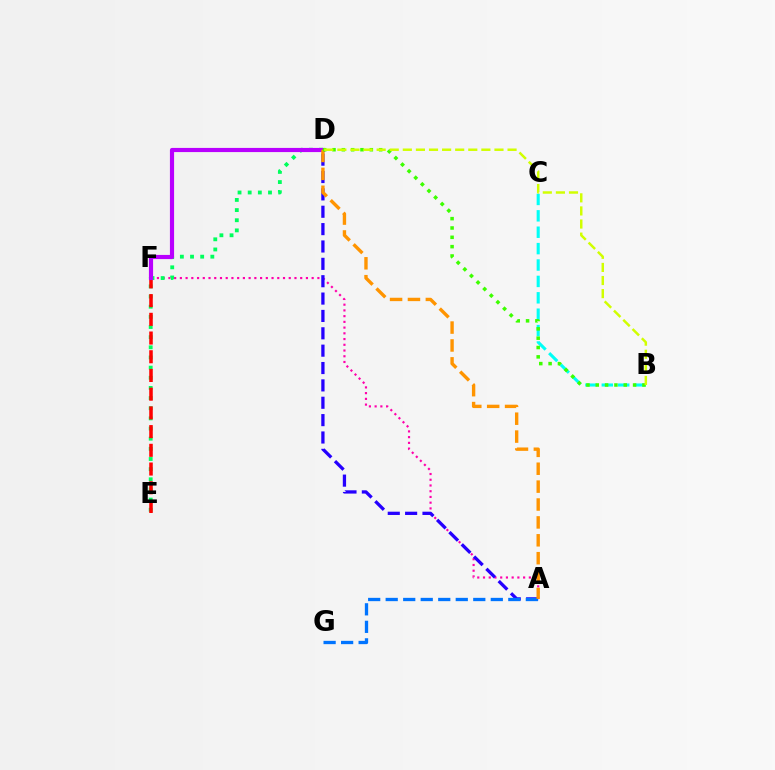{('A', 'F'): [{'color': '#ff00ac', 'line_style': 'dotted', 'thickness': 1.56}], ('B', 'C'): [{'color': '#00fff6', 'line_style': 'dashed', 'thickness': 2.23}], ('A', 'D'): [{'color': '#2500ff', 'line_style': 'dashed', 'thickness': 2.36}, {'color': '#ff9400', 'line_style': 'dashed', 'thickness': 2.43}], ('D', 'E'): [{'color': '#00ff5c', 'line_style': 'dotted', 'thickness': 2.76}], ('A', 'G'): [{'color': '#0074ff', 'line_style': 'dashed', 'thickness': 2.38}], ('E', 'F'): [{'color': '#ff0000', 'line_style': 'dashed', 'thickness': 2.54}], ('D', 'F'): [{'color': '#b900ff', 'line_style': 'solid', 'thickness': 3.0}], ('B', 'D'): [{'color': '#3dff00', 'line_style': 'dotted', 'thickness': 2.54}, {'color': '#d1ff00', 'line_style': 'dashed', 'thickness': 1.78}]}